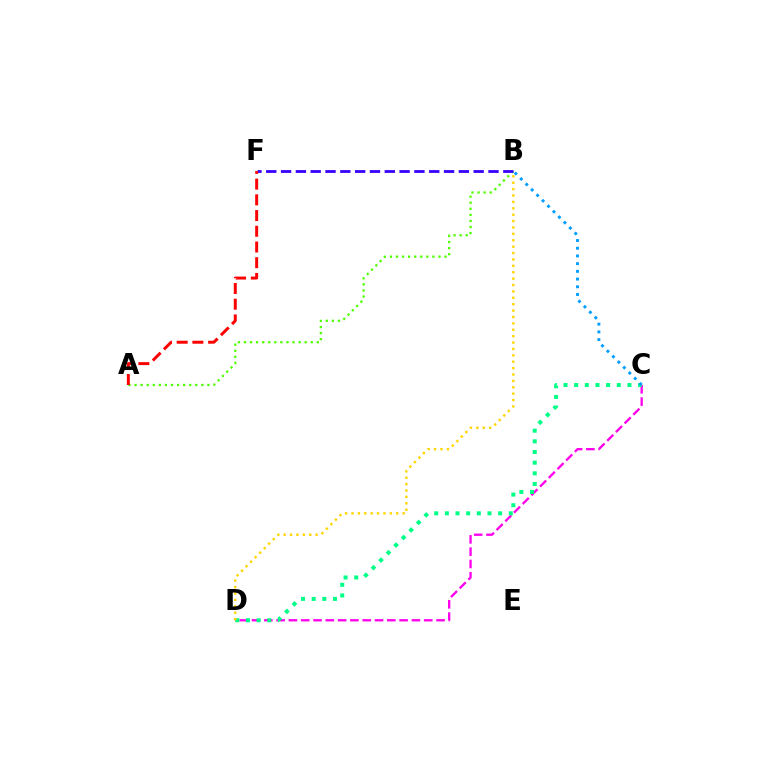{('C', 'D'): [{'color': '#ff00ed', 'line_style': 'dashed', 'thickness': 1.67}, {'color': '#00ff86', 'line_style': 'dotted', 'thickness': 2.9}], ('B', 'D'): [{'color': '#ffd500', 'line_style': 'dotted', 'thickness': 1.74}], ('A', 'B'): [{'color': '#4fff00', 'line_style': 'dotted', 'thickness': 1.65}], ('B', 'F'): [{'color': '#3700ff', 'line_style': 'dashed', 'thickness': 2.01}], ('A', 'F'): [{'color': '#ff0000', 'line_style': 'dashed', 'thickness': 2.14}], ('B', 'C'): [{'color': '#009eff', 'line_style': 'dotted', 'thickness': 2.09}]}